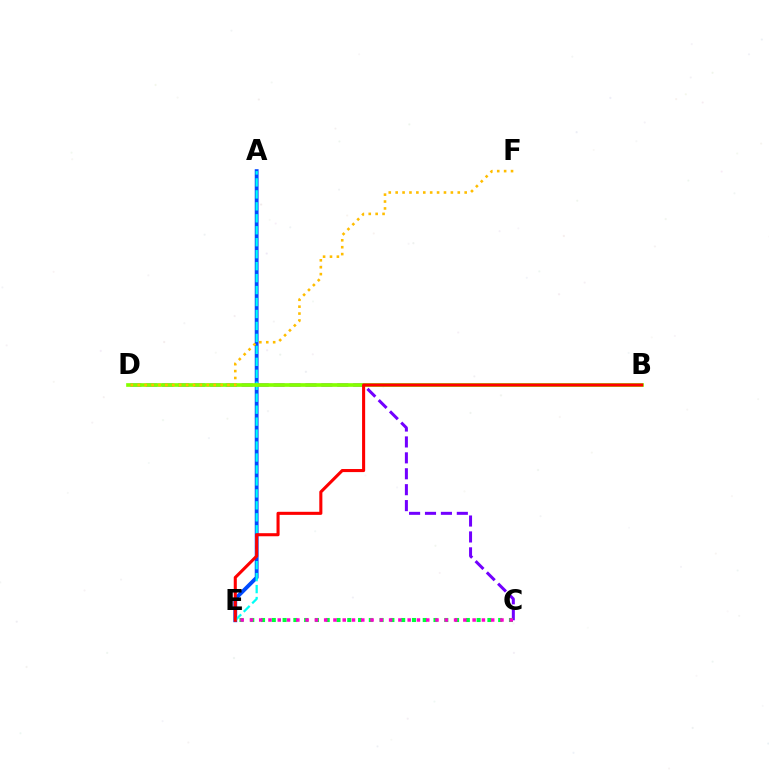{('A', 'E'): [{'color': '#004bff', 'line_style': 'solid', 'thickness': 2.76}, {'color': '#00fff6', 'line_style': 'dashed', 'thickness': 1.62}], ('C', 'D'): [{'color': '#7200ff', 'line_style': 'dashed', 'thickness': 2.16}], ('C', 'E'): [{'color': '#00ff39', 'line_style': 'dotted', 'thickness': 2.93}, {'color': '#ff00cf', 'line_style': 'dotted', 'thickness': 2.52}], ('B', 'D'): [{'color': '#84ff00', 'line_style': 'solid', 'thickness': 2.64}], ('B', 'E'): [{'color': '#ff0000', 'line_style': 'solid', 'thickness': 2.21}], ('D', 'F'): [{'color': '#ffbd00', 'line_style': 'dotted', 'thickness': 1.88}]}